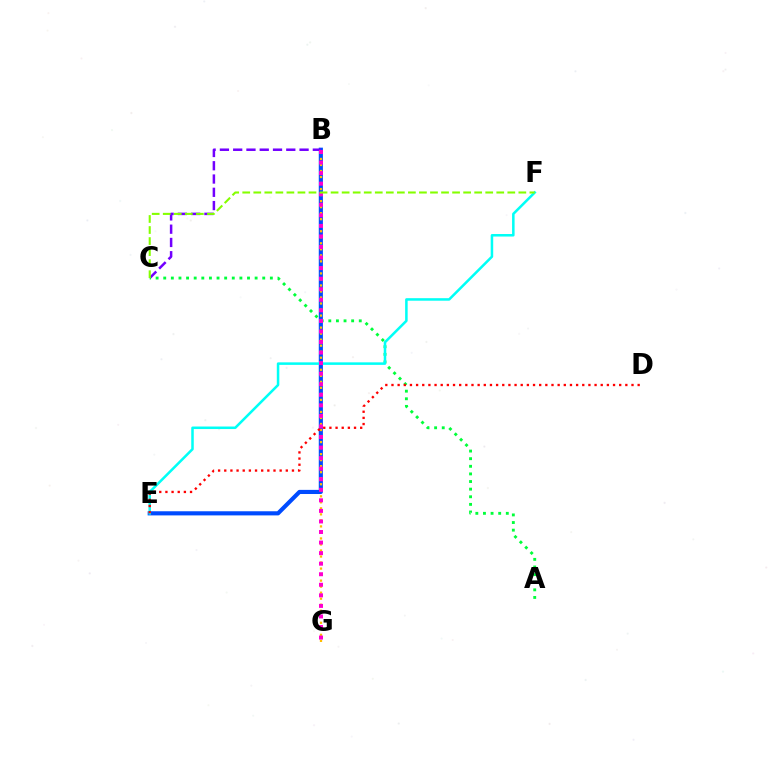{('B', 'E'): [{'color': '#004bff', 'line_style': 'solid', 'thickness': 2.98}], ('B', 'C'): [{'color': '#7200ff', 'line_style': 'dashed', 'thickness': 1.8}], ('B', 'G'): [{'color': '#ffbd00', 'line_style': 'dotted', 'thickness': 1.64}, {'color': '#ff00cf', 'line_style': 'dotted', 'thickness': 2.87}], ('A', 'C'): [{'color': '#00ff39', 'line_style': 'dotted', 'thickness': 2.07}], ('E', 'F'): [{'color': '#00fff6', 'line_style': 'solid', 'thickness': 1.82}], ('D', 'E'): [{'color': '#ff0000', 'line_style': 'dotted', 'thickness': 1.67}], ('C', 'F'): [{'color': '#84ff00', 'line_style': 'dashed', 'thickness': 1.5}]}